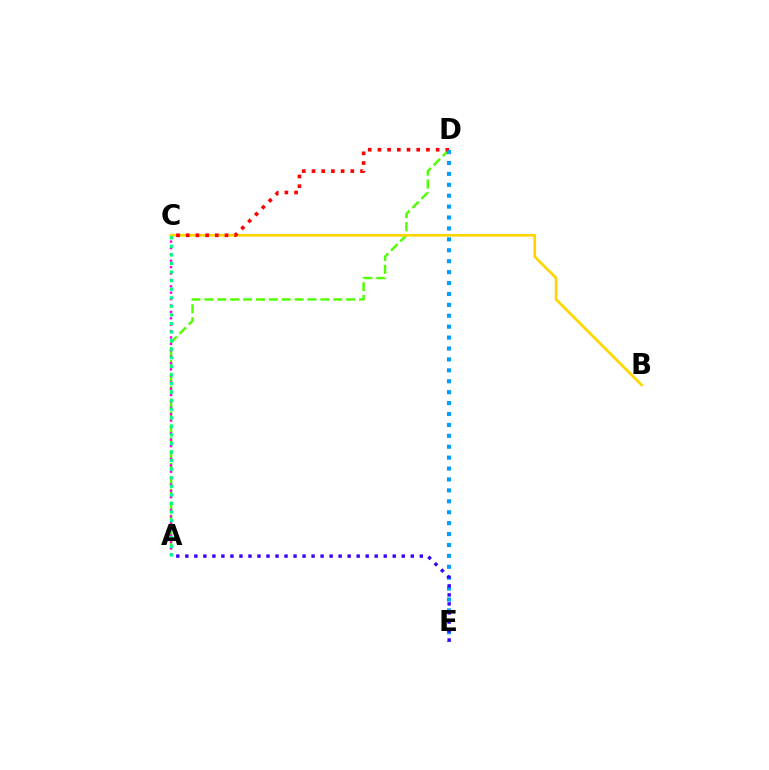{('A', 'D'): [{'color': '#4fff00', 'line_style': 'dashed', 'thickness': 1.75}], ('A', 'C'): [{'color': '#ff00ed', 'line_style': 'dotted', 'thickness': 1.74}, {'color': '#00ff86', 'line_style': 'dotted', 'thickness': 2.33}], ('B', 'C'): [{'color': '#ffd500', 'line_style': 'solid', 'thickness': 1.95}], ('C', 'D'): [{'color': '#ff0000', 'line_style': 'dotted', 'thickness': 2.64}], ('D', 'E'): [{'color': '#009eff', 'line_style': 'dotted', 'thickness': 2.97}], ('A', 'E'): [{'color': '#3700ff', 'line_style': 'dotted', 'thickness': 2.45}]}